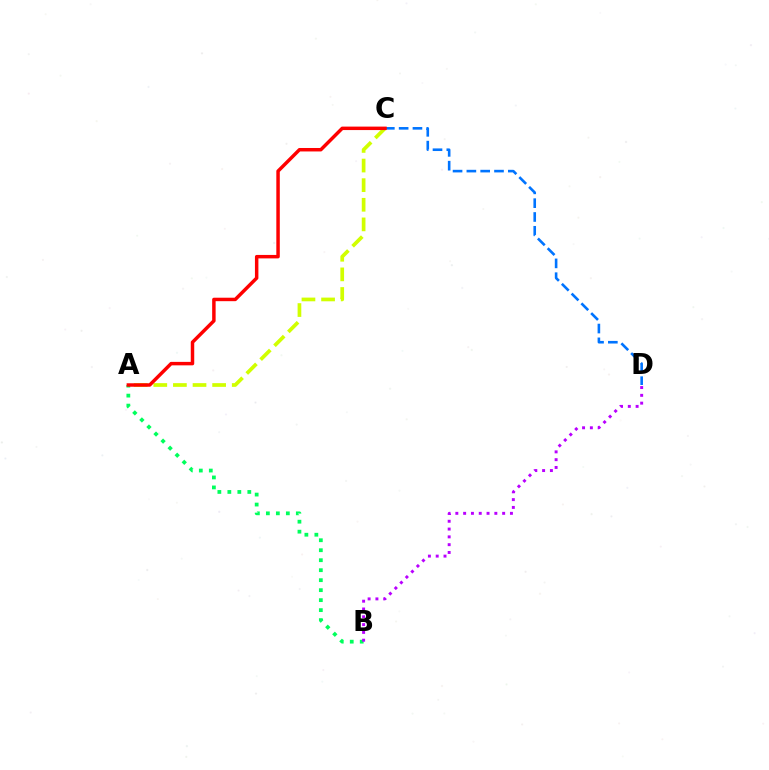{('A', 'B'): [{'color': '#00ff5c', 'line_style': 'dotted', 'thickness': 2.71}], ('C', 'D'): [{'color': '#0074ff', 'line_style': 'dashed', 'thickness': 1.88}], ('B', 'D'): [{'color': '#b900ff', 'line_style': 'dotted', 'thickness': 2.12}], ('A', 'C'): [{'color': '#d1ff00', 'line_style': 'dashed', 'thickness': 2.66}, {'color': '#ff0000', 'line_style': 'solid', 'thickness': 2.5}]}